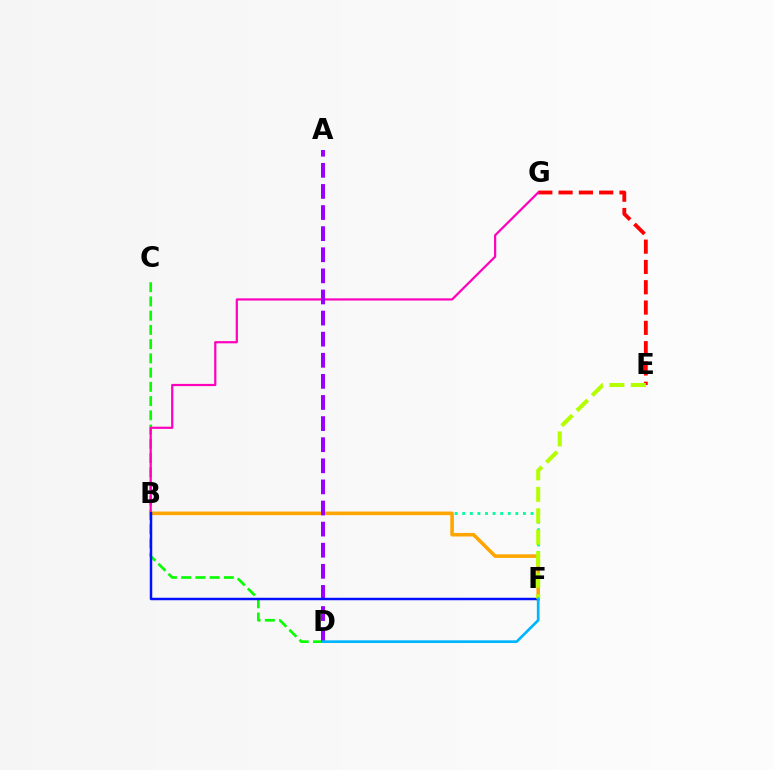{('E', 'G'): [{'color': '#ff0000', 'line_style': 'dashed', 'thickness': 2.76}], ('C', 'D'): [{'color': '#08ff00', 'line_style': 'dashed', 'thickness': 1.93}], ('B', 'F'): [{'color': '#00ff9d', 'line_style': 'dotted', 'thickness': 2.06}, {'color': '#ffa500', 'line_style': 'solid', 'thickness': 2.57}, {'color': '#0010ff', 'line_style': 'solid', 'thickness': 1.77}], ('B', 'G'): [{'color': '#ff00bd', 'line_style': 'solid', 'thickness': 1.59}], ('A', 'D'): [{'color': '#9b00ff', 'line_style': 'dashed', 'thickness': 2.87}], ('E', 'F'): [{'color': '#b3ff00', 'line_style': 'dashed', 'thickness': 2.92}], ('D', 'F'): [{'color': '#00b5ff', 'line_style': 'solid', 'thickness': 1.93}]}